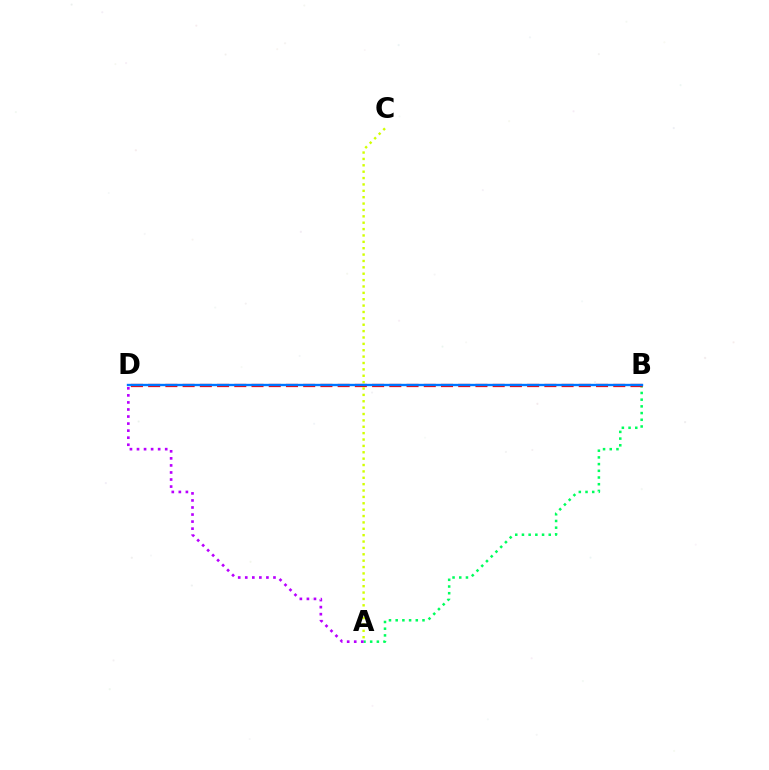{('A', 'B'): [{'color': '#00ff5c', 'line_style': 'dotted', 'thickness': 1.82}], ('B', 'D'): [{'color': '#ff0000', 'line_style': 'dashed', 'thickness': 2.34}, {'color': '#0074ff', 'line_style': 'solid', 'thickness': 1.71}], ('A', 'D'): [{'color': '#b900ff', 'line_style': 'dotted', 'thickness': 1.92}], ('A', 'C'): [{'color': '#d1ff00', 'line_style': 'dotted', 'thickness': 1.73}]}